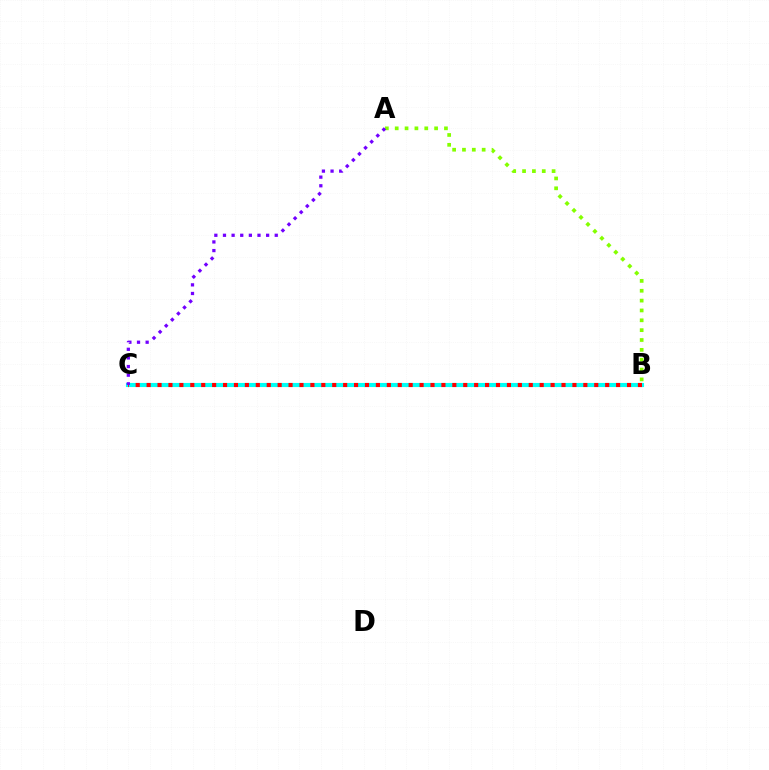{('B', 'C'): [{'color': '#00fff6', 'line_style': 'solid', 'thickness': 2.96}, {'color': '#ff0000', 'line_style': 'dotted', 'thickness': 2.97}], ('A', 'B'): [{'color': '#84ff00', 'line_style': 'dotted', 'thickness': 2.68}], ('A', 'C'): [{'color': '#7200ff', 'line_style': 'dotted', 'thickness': 2.34}]}